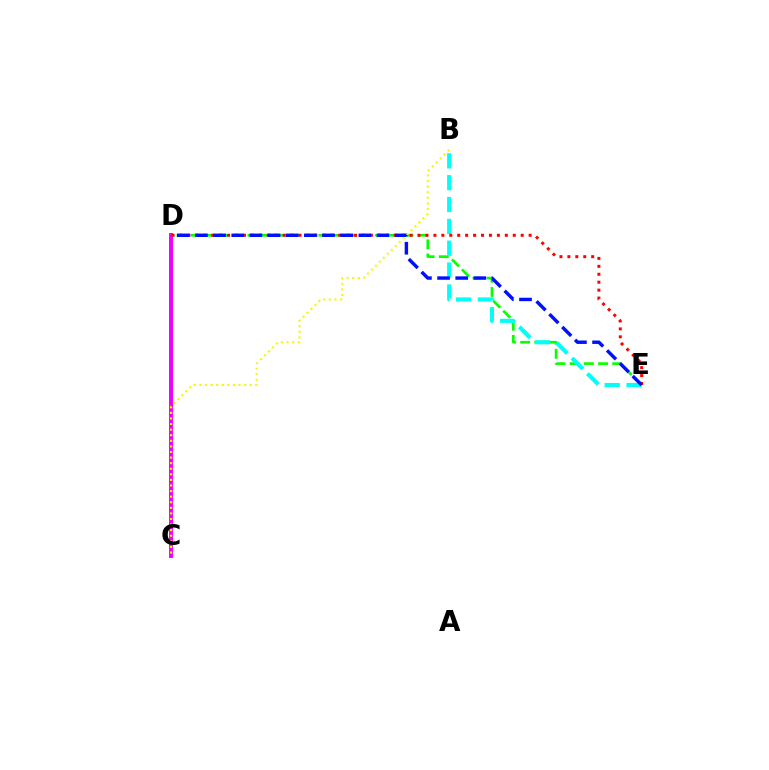{('C', 'D'): [{'color': '#ee00ff', 'line_style': 'solid', 'thickness': 2.84}], ('D', 'E'): [{'color': '#08ff00', 'line_style': 'dashed', 'thickness': 1.93}, {'color': '#ff0000', 'line_style': 'dotted', 'thickness': 2.16}, {'color': '#0010ff', 'line_style': 'dashed', 'thickness': 2.47}], ('B', 'E'): [{'color': '#00fff6', 'line_style': 'dashed', 'thickness': 2.97}], ('B', 'C'): [{'color': '#fcf500', 'line_style': 'dotted', 'thickness': 1.52}]}